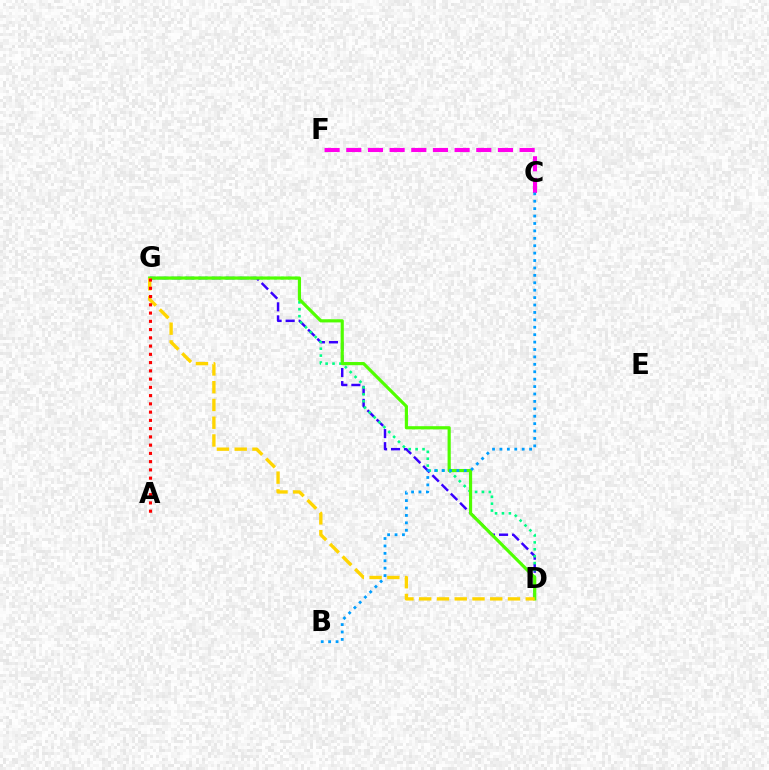{('D', 'G'): [{'color': '#3700ff', 'line_style': 'dashed', 'thickness': 1.77}, {'color': '#00ff86', 'line_style': 'dotted', 'thickness': 1.87}, {'color': '#4fff00', 'line_style': 'solid', 'thickness': 2.29}, {'color': '#ffd500', 'line_style': 'dashed', 'thickness': 2.41}], ('C', 'F'): [{'color': '#ff00ed', 'line_style': 'dashed', 'thickness': 2.94}], ('B', 'C'): [{'color': '#009eff', 'line_style': 'dotted', 'thickness': 2.01}], ('A', 'G'): [{'color': '#ff0000', 'line_style': 'dotted', 'thickness': 2.24}]}